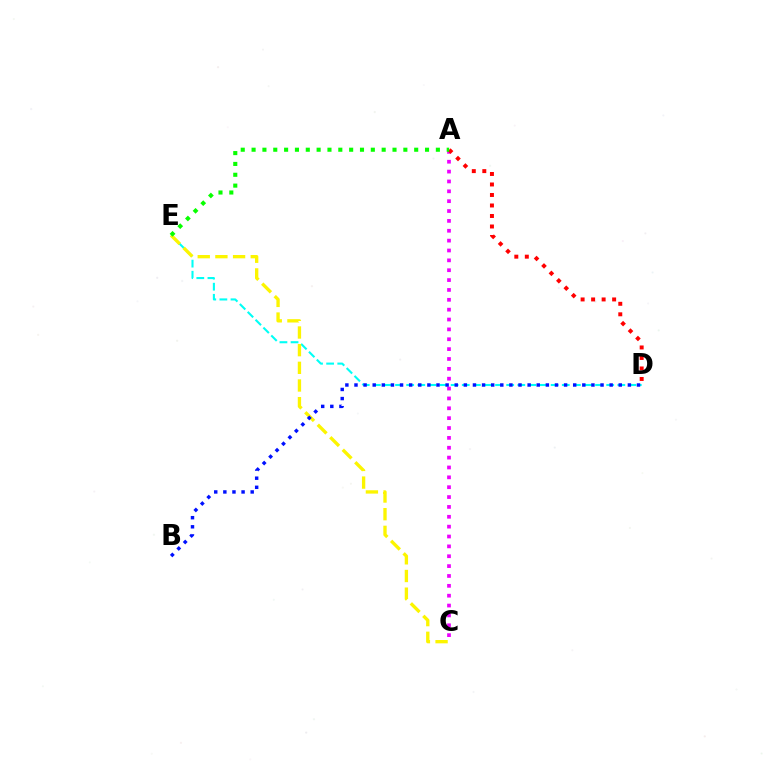{('A', 'C'): [{'color': '#ee00ff', 'line_style': 'dotted', 'thickness': 2.68}], ('D', 'E'): [{'color': '#00fff6', 'line_style': 'dashed', 'thickness': 1.51}], ('C', 'E'): [{'color': '#fcf500', 'line_style': 'dashed', 'thickness': 2.4}], ('A', 'D'): [{'color': '#ff0000', 'line_style': 'dotted', 'thickness': 2.85}], ('B', 'D'): [{'color': '#0010ff', 'line_style': 'dotted', 'thickness': 2.48}], ('A', 'E'): [{'color': '#08ff00', 'line_style': 'dotted', 'thickness': 2.95}]}